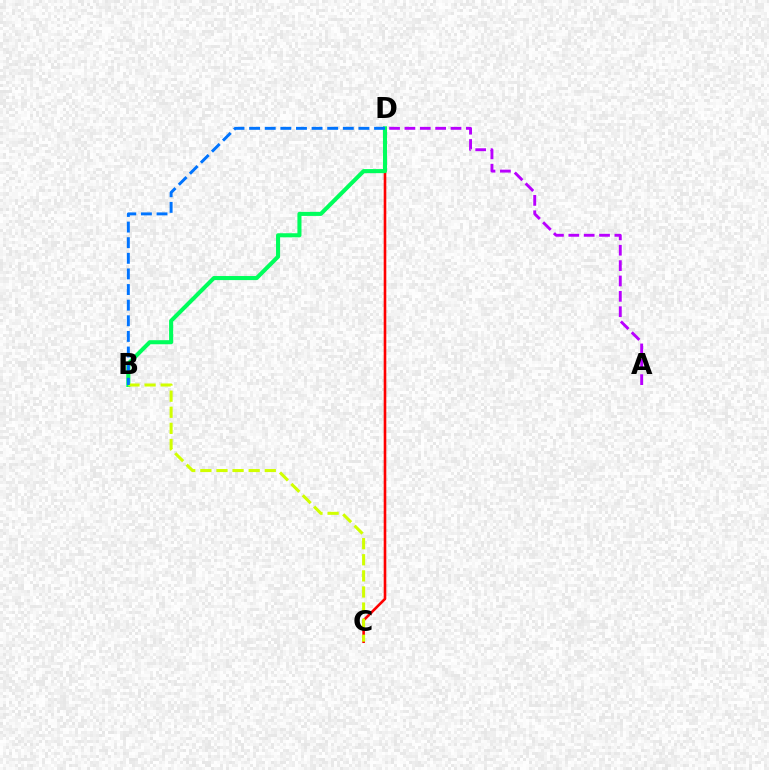{('A', 'D'): [{'color': '#b900ff', 'line_style': 'dashed', 'thickness': 2.09}], ('C', 'D'): [{'color': '#ff0000', 'line_style': 'solid', 'thickness': 1.88}], ('B', 'D'): [{'color': '#00ff5c', 'line_style': 'solid', 'thickness': 2.93}, {'color': '#0074ff', 'line_style': 'dashed', 'thickness': 2.12}], ('B', 'C'): [{'color': '#d1ff00', 'line_style': 'dashed', 'thickness': 2.19}]}